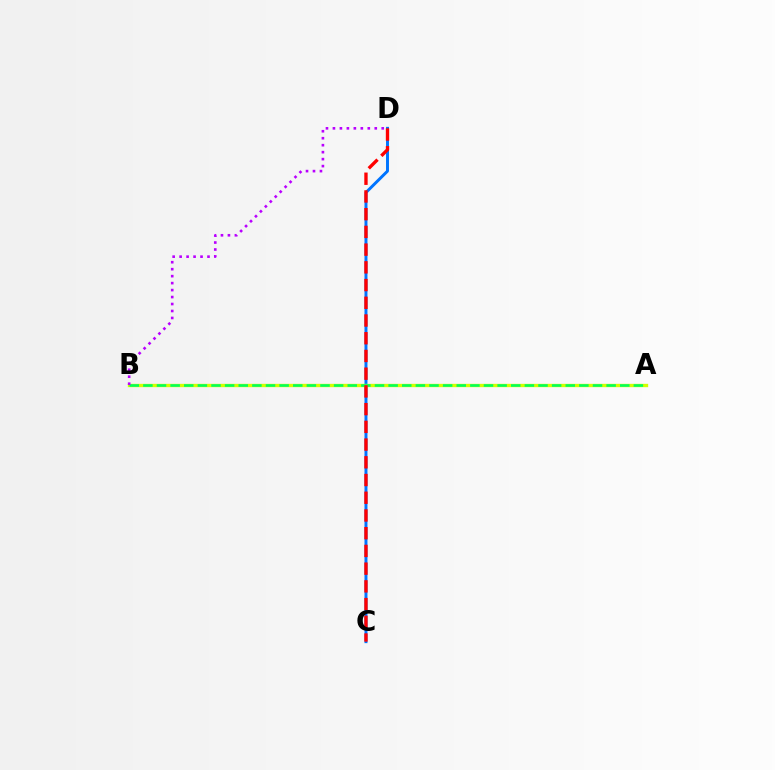{('C', 'D'): [{'color': '#0074ff', 'line_style': 'solid', 'thickness': 2.12}, {'color': '#ff0000', 'line_style': 'dashed', 'thickness': 2.41}], ('A', 'B'): [{'color': '#d1ff00', 'line_style': 'solid', 'thickness': 2.41}, {'color': '#00ff5c', 'line_style': 'dashed', 'thickness': 1.85}], ('B', 'D'): [{'color': '#b900ff', 'line_style': 'dotted', 'thickness': 1.89}]}